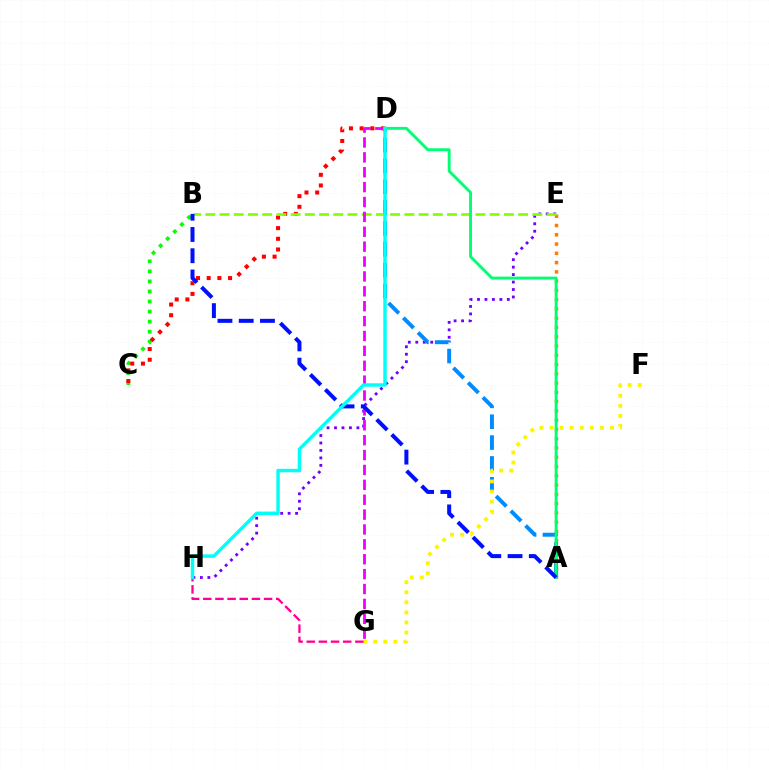{('A', 'E'): [{'color': '#ff7c00', 'line_style': 'dotted', 'thickness': 2.52}], ('B', 'C'): [{'color': '#08ff00', 'line_style': 'dotted', 'thickness': 2.73}], ('E', 'H'): [{'color': '#7200ff', 'line_style': 'dotted', 'thickness': 2.03}], ('A', 'D'): [{'color': '#008cff', 'line_style': 'dashed', 'thickness': 2.83}, {'color': '#00ff74', 'line_style': 'solid', 'thickness': 2.09}], ('C', 'D'): [{'color': '#ff0000', 'line_style': 'dotted', 'thickness': 2.9}], ('B', 'E'): [{'color': '#84ff00', 'line_style': 'dashed', 'thickness': 1.93}], ('F', 'G'): [{'color': '#fcf500', 'line_style': 'dotted', 'thickness': 2.74}], ('D', 'G'): [{'color': '#ee00ff', 'line_style': 'dashed', 'thickness': 2.02}], ('G', 'H'): [{'color': '#ff0094', 'line_style': 'dashed', 'thickness': 1.65}], ('A', 'B'): [{'color': '#0010ff', 'line_style': 'dashed', 'thickness': 2.89}], ('D', 'H'): [{'color': '#00fff6', 'line_style': 'solid', 'thickness': 2.48}]}